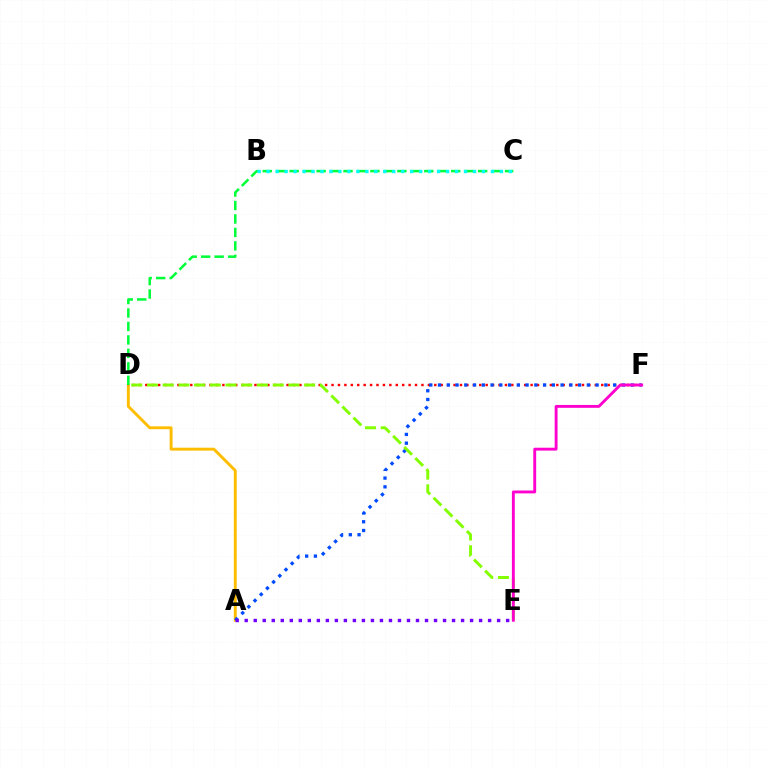{('A', 'D'): [{'color': '#ffbd00', 'line_style': 'solid', 'thickness': 2.09}], ('D', 'F'): [{'color': '#ff0000', 'line_style': 'dotted', 'thickness': 1.74}], ('A', 'F'): [{'color': '#004bff', 'line_style': 'dotted', 'thickness': 2.38}], ('C', 'D'): [{'color': '#00ff39', 'line_style': 'dashed', 'thickness': 1.83}], ('A', 'E'): [{'color': '#7200ff', 'line_style': 'dotted', 'thickness': 2.45}], ('D', 'E'): [{'color': '#84ff00', 'line_style': 'dashed', 'thickness': 2.14}], ('E', 'F'): [{'color': '#ff00cf', 'line_style': 'solid', 'thickness': 2.08}], ('B', 'C'): [{'color': '#00fff6', 'line_style': 'dotted', 'thickness': 2.44}]}